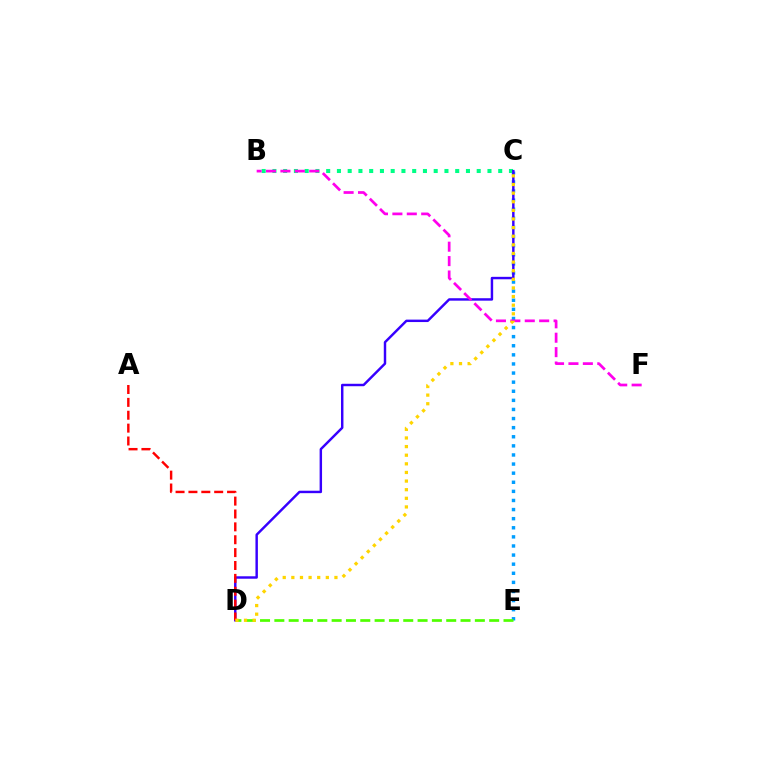{('C', 'E'): [{'color': '#009eff', 'line_style': 'dotted', 'thickness': 2.47}], ('B', 'C'): [{'color': '#00ff86', 'line_style': 'dotted', 'thickness': 2.92}], ('D', 'E'): [{'color': '#4fff00', 'line_style': 'dashed', 'thickness': 1.95}], ('C', 'D'): [{'color': '#3700ff', 'line_style': 'solid', 'thickness': 1.76}, {'color': '#ffd500', 'line_style': 'dotted', 'thickness': 2.34}], ('B', 'F'): [{'color': '#ff00ed', 'line_style': 'dashed', 'thickness': 1.96}], ('A', 'D'): [{'color': '#ff0000', 'line_style': 'dashed', 'thickness': 1.75}]}